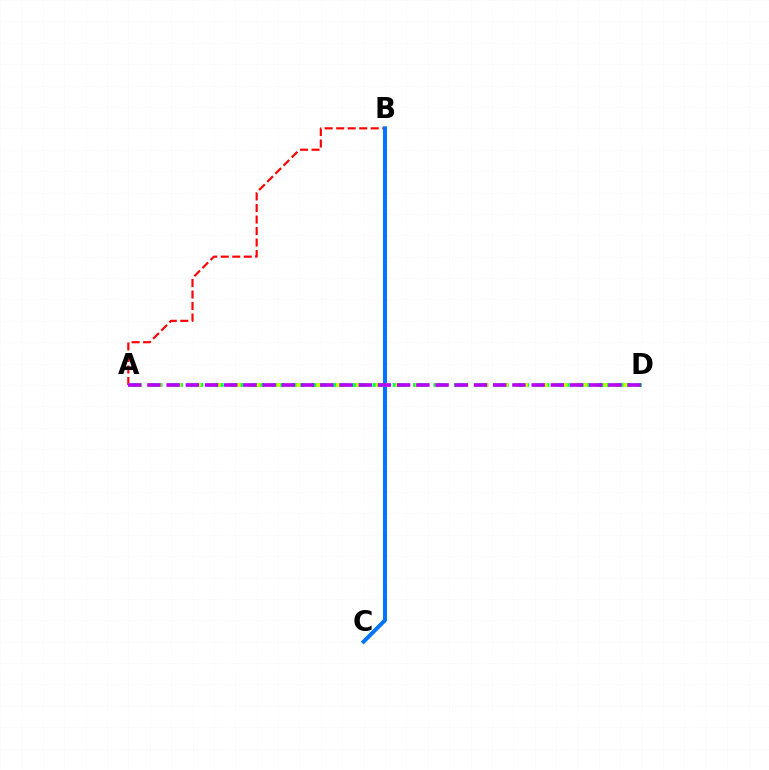{('A', 'B'): [{'color': '#ff0000', 'line_style': 'dashed', 'thickness': 1.56}], ('B', 'C'): [{'color': '#0074ff', 'line_style': 'solid', 'thickness': 2.85}], ('A', 'D'): [{'color': '#00ff5c', 'line_style': 'dashed', 'thickness': 2.77}, {'color': '#d1ff00', 'line_style': 'dotted', 'thickness': 2.69}, {'color': '#b900ff', 'line_style': 'dashed', 'thickness': 2.61}]}